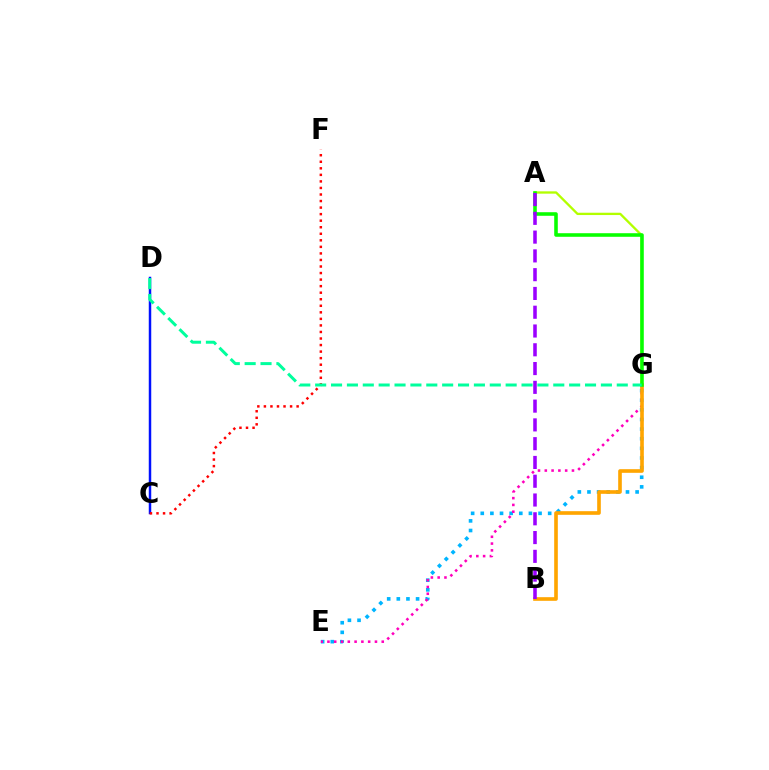{('A', 'G'): [{'color': '#b3ff00', 'line_style': 'solid', 'thickness': 1.67}, {'color': '#08ff00', 'line_style': 'solid', 'thickness': 2.57}], ('C', 'D'): [{'color': '#0010ff', 'line_style': 'solid', 'thickness': 1.78}], ('E', 'G'): [{'color': '#00b5ff', 'line_style': 'dotted', 'thickness': 2.62}, {'color': '#ff00bd', 'line_style': 'dotted', 'thickness': 1.84}], ('B', 'G'): [{'color': '#ffa500', 'line_style': 'solid', 'thickness': 2.62}], ('C', 'F'): [{'color': '#ff0000', 'line_style': 'dotted', 'thickness': 1.78}], ('D', 'G'): [{'color': '#00ff9d', 'line_style': 'dashed', 'thickness': 2.16}], ('A', 'B'): [{'color': '#9b00ff', 'line_style': 'dashed', 'thickness': 2.55}]}